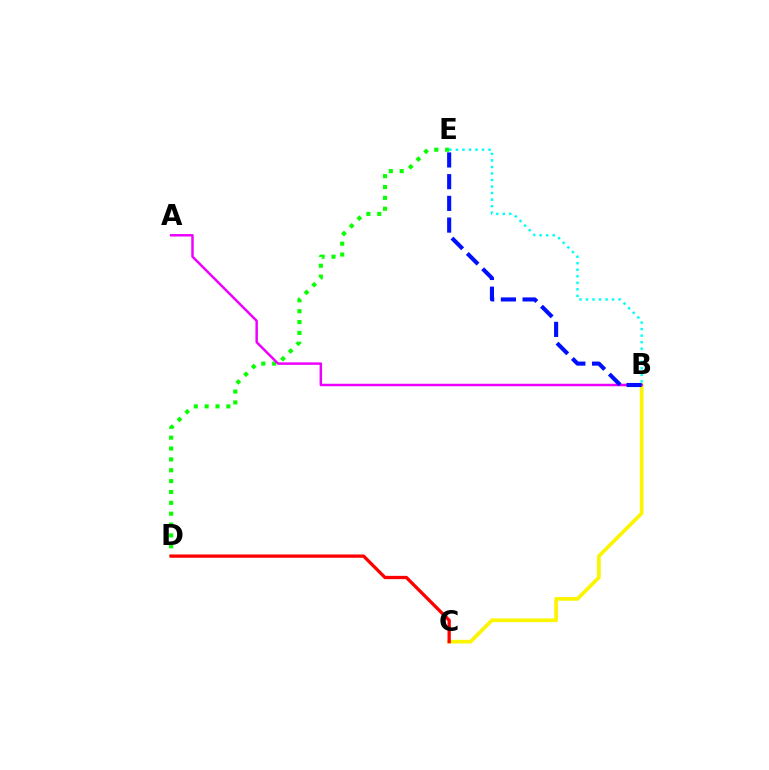{('D', 'E'): [{'color': '#08ff00', 'line_style': 'dotted', 'thickness': 2.95}], ('B', 'C'): [{'color': '#fcf500', 'line_style': 'solid', 'thickness': 2.65}], ('C', 'D'): [{'color': '#ff0000', 'line_style': 'solid', 'thickness': 2.37}], ('A', 'B'): [{'color': '#ee00ff', 'line_style': 'solid', 'thickness': 1.79}], ('B', 'E'): [{'color': '#0010ff', 'line_style': 'dashed', 'thickness': 2.95}, {'color': '#00fff6', 'line_style': 'dotted', 'thickness': 1.77}]}